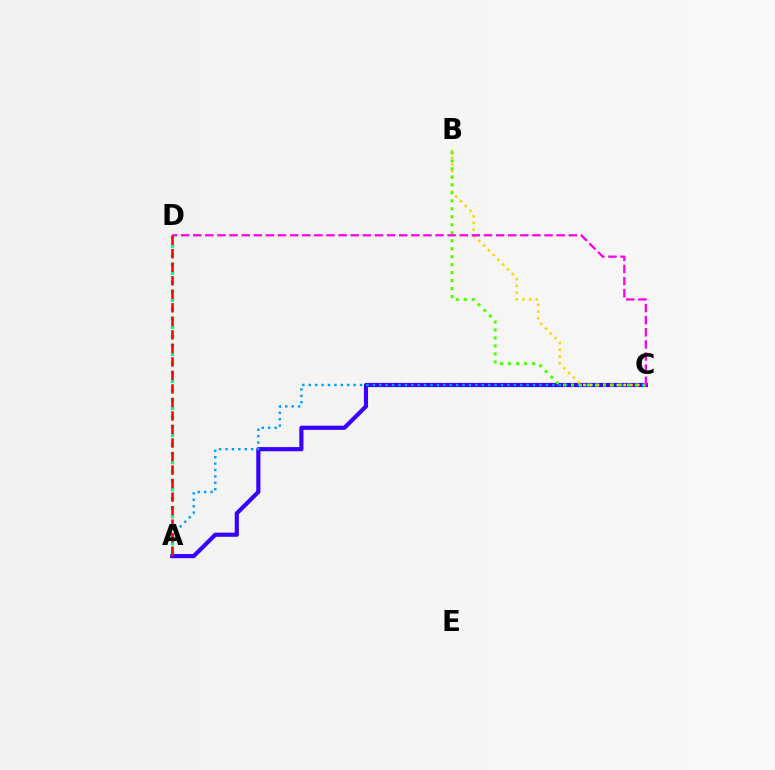{('A', 'C'): [{'color': '#3700ff', 'line_style': 'solid', 'thickness': 2.99}, {'color': '#009eff', 'line_style': 'dotted', 'thickness': 1.74}], ('B', 'C'): [{'color': '#ffd500', 'line_style': 'dotted', 'thickness': 1.83}, {'color': '#4fff00', 'line_style': 'dotted', 'thickness': 2.17}], ('C', 'D'): [{'color': '#ff00ed', 'line_style': 'dashed', 'thickness': 1.65}], ('A', 'D'): [{'color': '#00ff86', 'line_style': 'dotted', 'thickness': 2.45}, {'color': '#ff0000', 'line_style': 'dashed', 'thickness': 1.84}]}